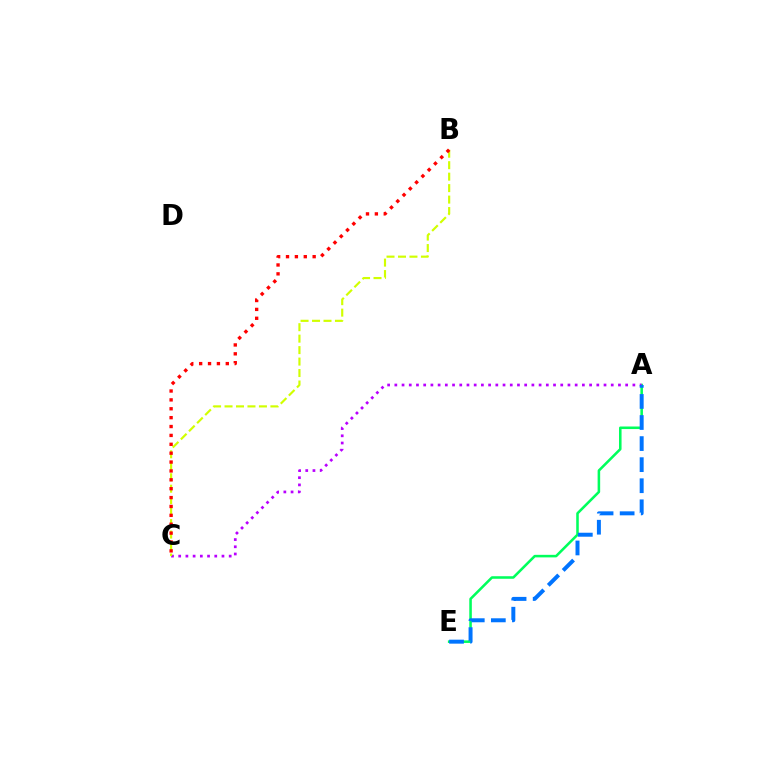{('A', 'E'): [{'color': '#00ff5c', 'line_style': 'solid', 'thickness': 1.84}, {'color': '#0074ff', 'line_style': 'dashed', 'thickness': 2.86}], ('A', 'C'): [{'color': '#b900ff', 'line_style': 'dotted', 'thickness': 1.96}], ('B', 'C'): [{'color': '#d1ff00', 'line_style': 'dashed', 'thickness': 1.56}, {'color': '#ff0000', 'line_style': 'dotted', 'thickness': 2.41}]}